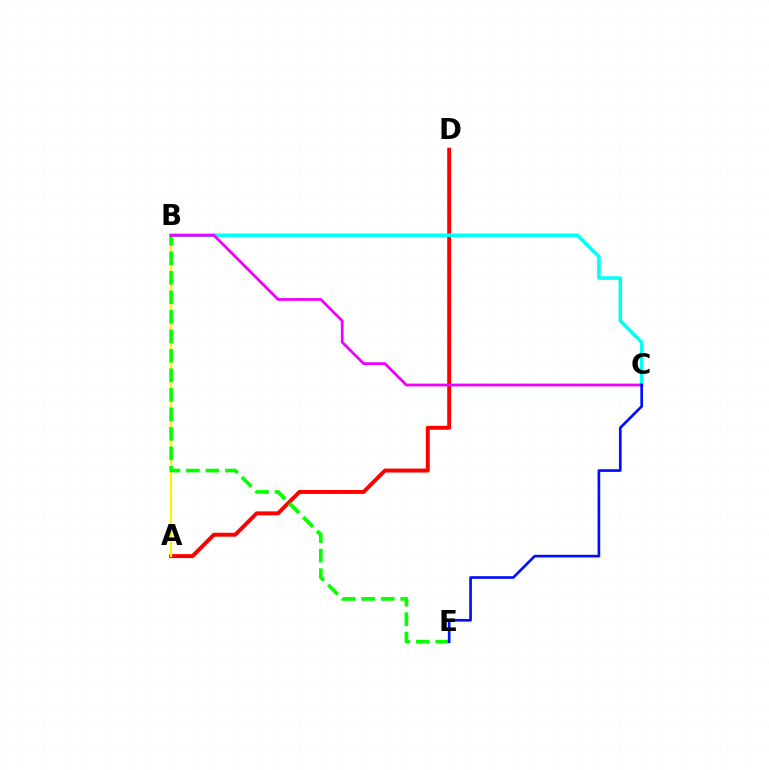{('A', 'D'): [{'color': '#ff0000', 'line_style': 'solid', 'thickness': 2.84}], ('B', 'C'): [{'color': '#00fff6', 'line_style': 'solid', 'thickness': 2.57}, {'color': '#ee00ff', 'line_style': 'solid', 'thickness': 1.99}], ('A', 'B'): [{'color': '#fcf500', 'line_style': 'solid', 'thickness': 1.62}], ('B', 'E'): [{'color': '#08ff00', 'line_style': 'dashed', 'thickness': 2.65}], ('C', 'E'): [{'color': '#0010ff', 'line_style': 'solid', 'thickness': 1.93}]}